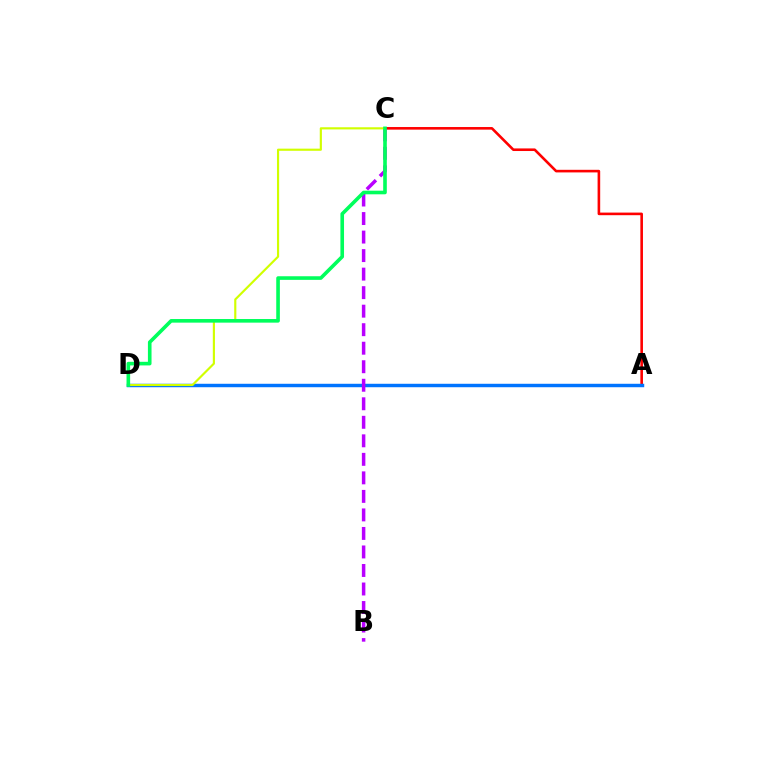{('A', 'C'): [{'color': '#ff0000', 'line_style': 'solid', 'thickness': 1.88}], ('A', 'D'): [{'color': '#0074ff', 'line_style': 'solid', 'thickness': 2.48}], ('B', 'C'): [{'color': '#b900ff', 'line_style': 'dashed', 'thickness': 2.52}], ('C', 'D'): [{'color': '#d1ff00', 'line_style': 'solid', 'thickness': 1.55}, {'color': '#00ff5c', 'line_style': 'solid', 'thickness': 2.6}]}